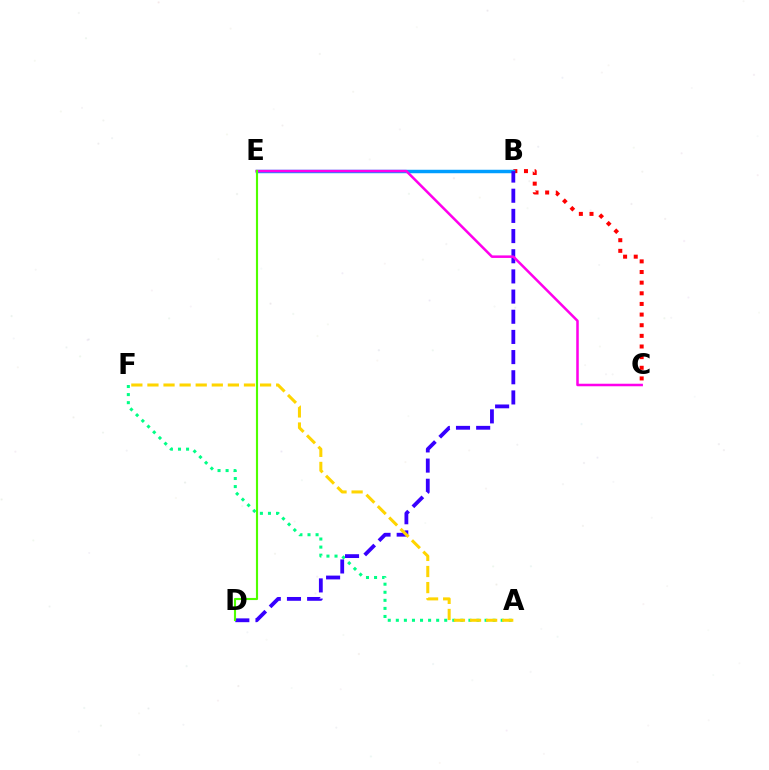{('A', 'F'): [{'color': '#00ff86', 'line_style': 'dotted', 'thickness': 2.19}, {'color': '#ffd500', 'line_style': 'dashed', 'thickness': 2.19}], ('B', 'C'): [{'color': '#ff0000', 'line_style': 'dotted', 'thickness': 2.89}], ('B', 'E'): [{'color': '#009eff', 'line_style': 'solid', 'thickness': 2.5}], ('B', 'D'): [{'color': '#3700ff', 'line_style': 'dashed', 'thickness': 2.74}], ('C', 'E'): [{'color': '#ff00ed', 'line_style': 'solid', 'thickness': 1.82}], ('D', 'E'): [{'color': '#4fff00', 'line_style': 'solid', 'thickness': 1.54}]}